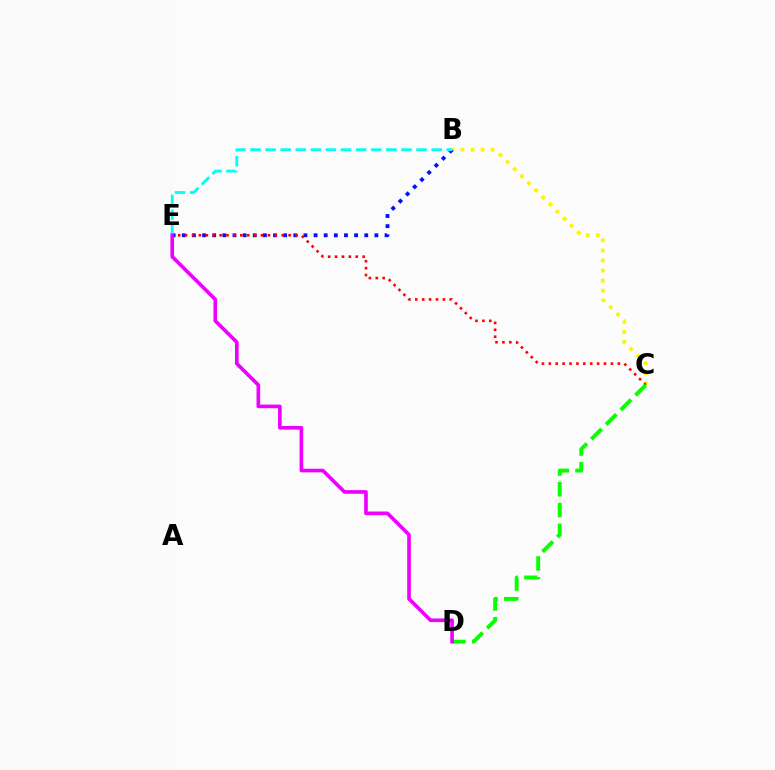{('B', 'C'): [{'color': '#fcf500', 'line_style': 'dotted', 'thickness': 2.73}], ('B', 'E'): [{'color': '#0010ff', 'line_style': 'dotted', 'thickness': 2.75}, {'color': '#00fff6', 'line_style': 'dashed', 'thickness': 2.05}], ('C', 'E'): [{'color': '#ff0000', 'line_style': 'dotted', 'thickness': 1.88}], ('C', 'D'): [{'color': '#08ff00', 'line_style': 'dashed', 'thickness': 2.82}], ('D', 'E'): [{'color': '#ee00ff', 'line_style': 'solid', 'thickness': 2.61}]}